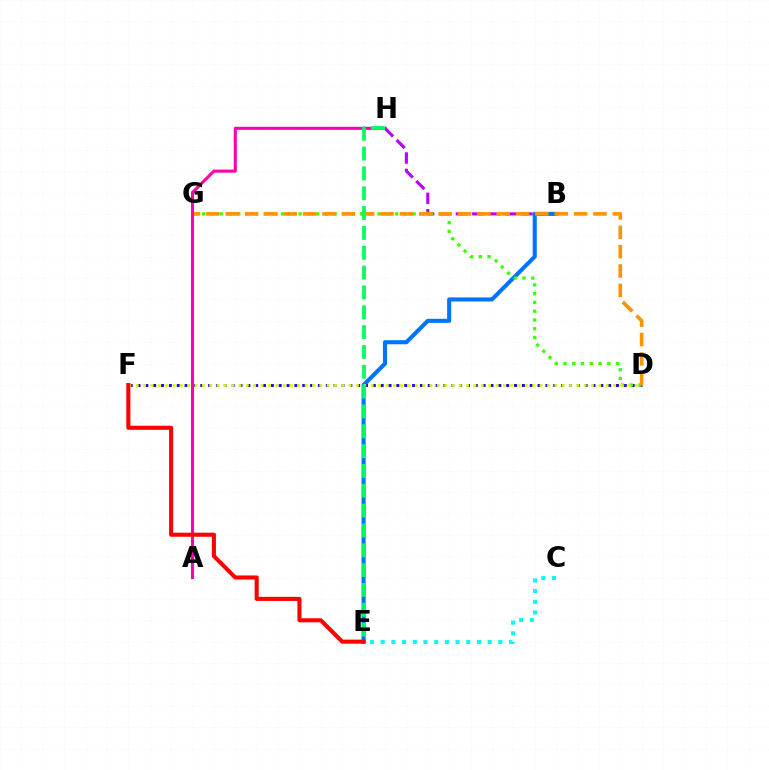{('B', 'H'): [{'color': '#b900ff', 'line_style': 'dashed', 'thickness': 2.23}], ('C', 'E'): [{'color': '#00fff6', 'line_style': 'dotted', 'thickness': 2.91}], ('B', 'E'): [{'color': '#0074ff', 'line_style': 'solid', 'thickness': 2.94}], ('D', 'F'): [{'color': '#2500ff', 'line_style': 'dotted', 'thickness': 2.13}, {'color': '#d1ff00', 'line_style': 'dotted', 'thickness': 1.99}], ('D', 'G'): [{'color': '#3dff00', 'line_style': 'dotted', 'thickness': 2.38}, {'color': '#ff9400', 'line_style': 'dashed', 'thickness': 2.63}], ('A', 'H'): [{'color': '#ff00ac', 'line_style': 'solid', 'thickness': 2.21}], ('E', 'H'): [{'color': '#00ff5c', 'line_style': 'dashed', 'thickness': 2.69}], ('E', 'F'): [{'color': '#ff0000', 'line_style': 'solid', 'thickness': 2.94}]}